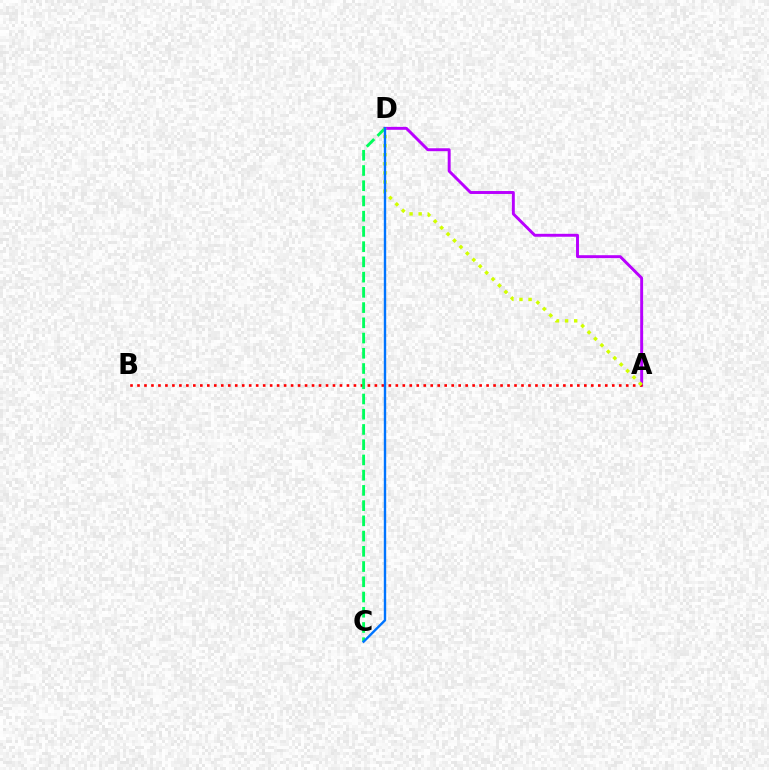{('A', 'D'): [{'color': '#b900ff', 'line_style': 'solid', 'thickness': 2.11}, {'color': '#d1ff00', 'line_style': 'dotted', 'thickness': 2.47}], ('A', 'B'): [{'color': '#ff0000', 'line_style': 'dotted', 'thickness': 1.9}], ('C', 'D'): [{'color': '#00ff5c', 'line_style': 'dashed', 'thickness': 2.07}, {'color': '#0074ff', 'line_style': 'solid', 'thickness': 1.72}]}